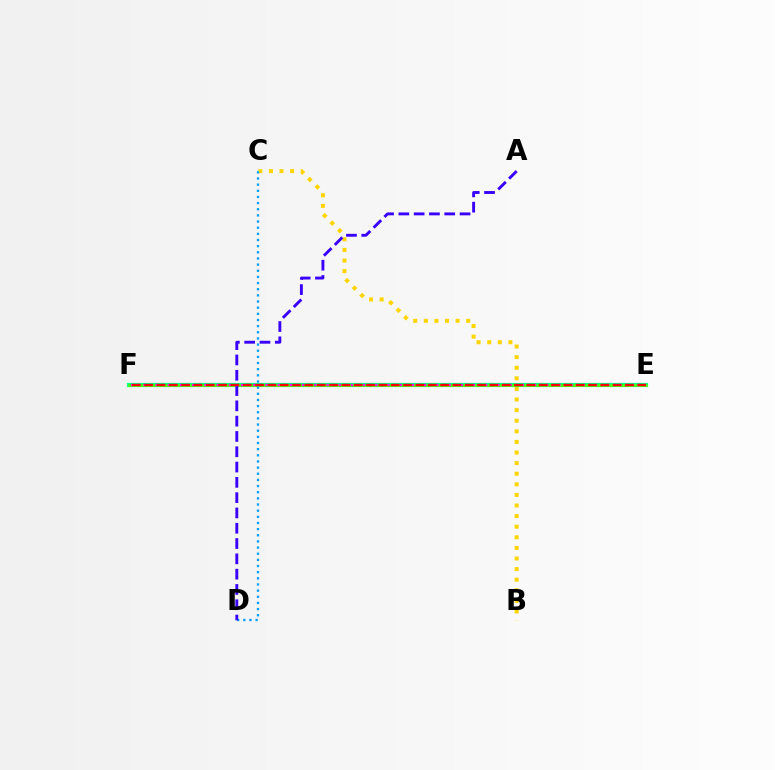{('B', 'C'): [{'color': '#ffd500', 'line_style': 'dotted', 'thickness': 2.88}], ('E', 'F'): [{'color': '#00ff86', 'line_style': 'solid', 'thickness': 3.0}, {'color': '#4fff00', 'line_style': 'solid', 'thickness': 1.94}, {'color': '#ff00ed', 'line_style': 'dotted', 'thickness': 1.66}, {'color': '#ff0000', 'line_style': 'dashed', 'thickness': 1.67}], ('C', 'D'): [{'color': '#009eff', 'line_style': 'dotted', 'thickness': 1.67}], ('A', 'D'): [{'color': '#3700ff', 'line_style': 'dashed', 'thickness': 2.08}]}